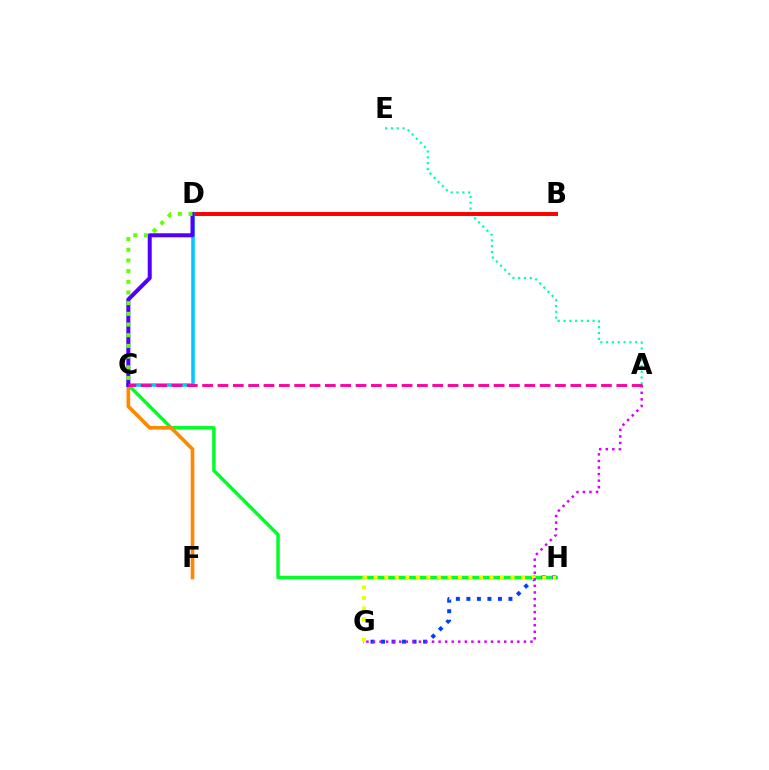{('C', 'H'): [{'color': '#00ff27', 'line_style': 'solid', 'thickness': 2.49}], ('A', 'E'): [{'color': '#00ffaf', 'line_style': 'dotted', 'thickness': 1.58}], ('G', 'H'): [{'color': '#003fff', 'line_style': 'dotted', 'thickness': 2.86}, {'color': '#eeff00', 'line_style': 'dotted', 'thickness': 2.86}], ('C', 'F'): [{'color': '#ff8800', 'line_style': 'solid', 'thickness': 2.62}], ('B', 'D'): [{'color': '#ff0000', 'line_style': 'solid', 'thickness': 2.85}], ('C', 'D'): [{'color': '#00c7ff', 'line_style': 'solid', 'thickness': 2.55}, {'color': '#4f00ff', 'line_style': 'solid', 'thickness': 2.88}, {'color': '#66ff00', 'line_style': 'dotted', 'thickness': 2.9}], ('A', 'G'): [{'color': '#d600ff', 'line_style': 'dotted', 'thickness': 1.78}], ('A', 'C'): [{'color': '#ff00a0', 'line_style': 'dashed', 'thickness': 2.08}]}